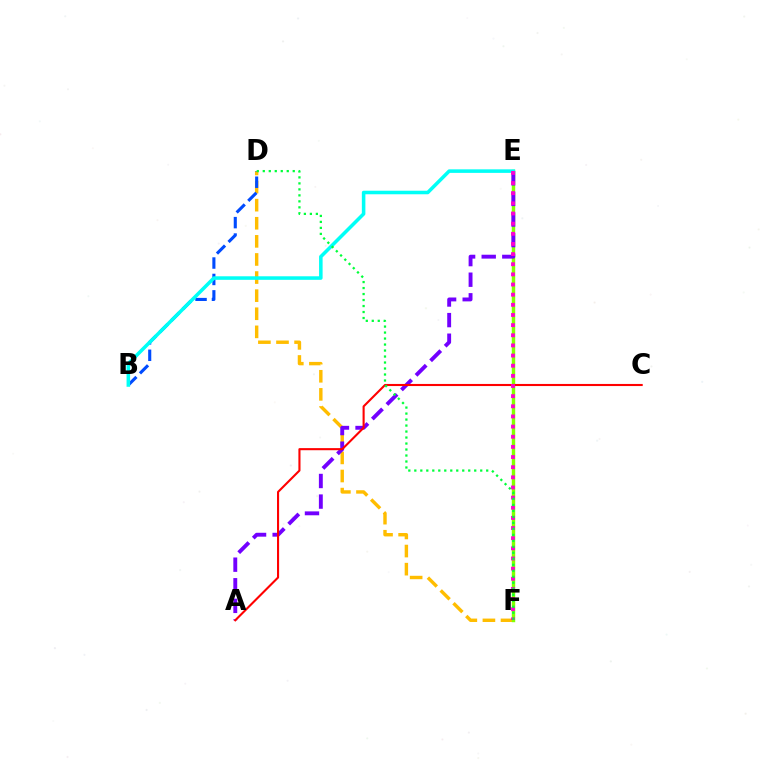{('D', 'F'): [{'color': '#ffbd00', 'line_style': 'dashed', 'thickness': 2.46}, {'color': '#00ff39', 'line_style': 'dotted', 'thickness': 1.63}], ('E', 'F'): [{'color': '#84ff00', 'line_style': 'solid', 'thickness': 2.47}, {'color': '#ff00cf', 'line_style': 'dotted', 'thickness': 2.76}], ('A', 'E'): [{'color': '#7200ff', 'line_style': 'dashed', 'thickness': 2.8}], ('A', 'C'): [{'color': '#ff0000', 'line_style': 'solid', 'thickness': 1.51}], ('B', 'D'): [{'color': '#004bff', 'line_style': 'dashed', 'thickness': 2.23}], ('B', 'E'): [{'color': '#00fff6', 'line_style': 'solid', 'thickness': 2.55}]}